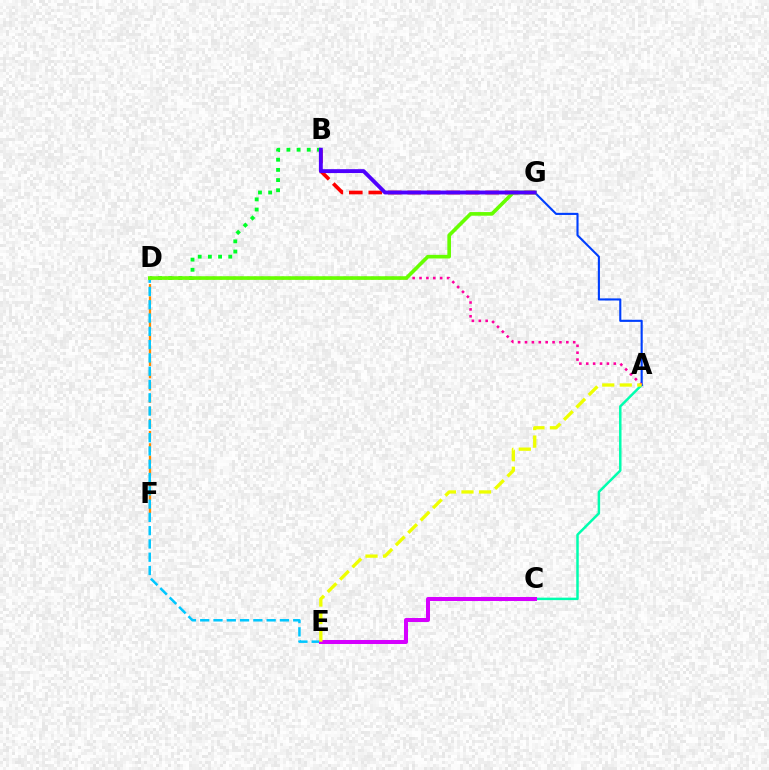{('B', 'G'): [{'color': '#ff0000', 'line_style': 'dashed', 'thickness': 2.65}, {'color': '#4f00ff', 'line_style': 'solid', 'thickness': 2.79}], ('A', 'C'): [{'color': '#00ffaf', 'line_style': 'solid', 'thickness': 1.79}], ('A', 'G'): [{'color': '#003fff', 'line_style': 'solid', 'thickness': 1.53}], ('B', 'D'): [{'color': '#00ff27', 'line_style': 'dotted', 'thickness': 2.76}], ('D', 'F'): [{'color': '#ff8800', 'line_style': 'dashed', 'thickness': 1.66}], ('D', 'E'): [{'color': '#00c7ff', 'line_style': 'dashed', 'thickness': 1.8}], ('A', 'D'): [{'color': '#ff00a0', 'line_style': 'dotted', 'thickness': 1.87}], ('C', 'E'): [{'color': '#d600ff', 'line_style': 'solid', 'thickness': 2.89}], ('A', 'E'): [{'color': '#eeff00', 'line_style': 'dashed', 'thickness': 2.38}], ('D', 'G'): [{'color': '#66ff00', 'line_style': 'solid', 'thickness': 2.62}]}